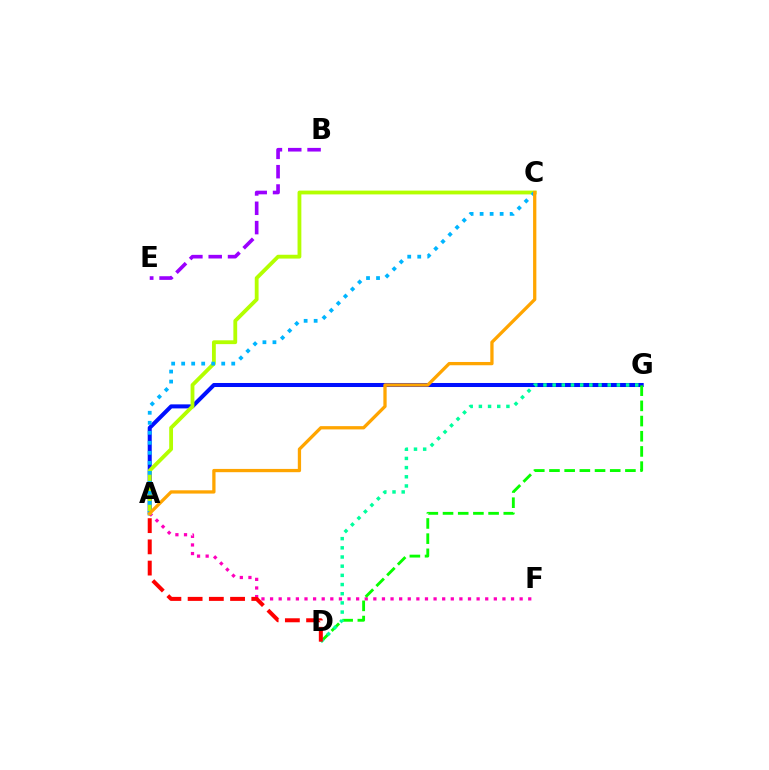{('A', 'G'): [{'color': '#0010ff', 'line_style': 'solid', 'thickness': 2.9}], ('B', 'E'): [{'color': '#9b00ff', 'line_style': 'dashed', 'thickness': 2.63}], ('A', 'F'): [{'color': '#ff00bd', 'line_style': 'dotted', 'thickness': 2.34}], ('D', 'G'): [{'color': '#08ff00', 'line_style': 'dashed', 'thickness': 2.06}, {'color': '#00ff9d', 'line_style': 'dotted', 'thickness': 2.49}], ('A', 'C'): [{'color': '#b3ff00', 'line_style': 'solid', 'thickness': 2.75}, {'color': '#00b5ff', 'line_style': 'dotted', 'thickness': 2.72}, {'color': '#ffa500', 'line_style': 'solid', 'thickness': 2.36}], ('A', 'D'): [{'color': '#ff0000', 'line_style': 'dashed', 'thickness': 2.88}]}